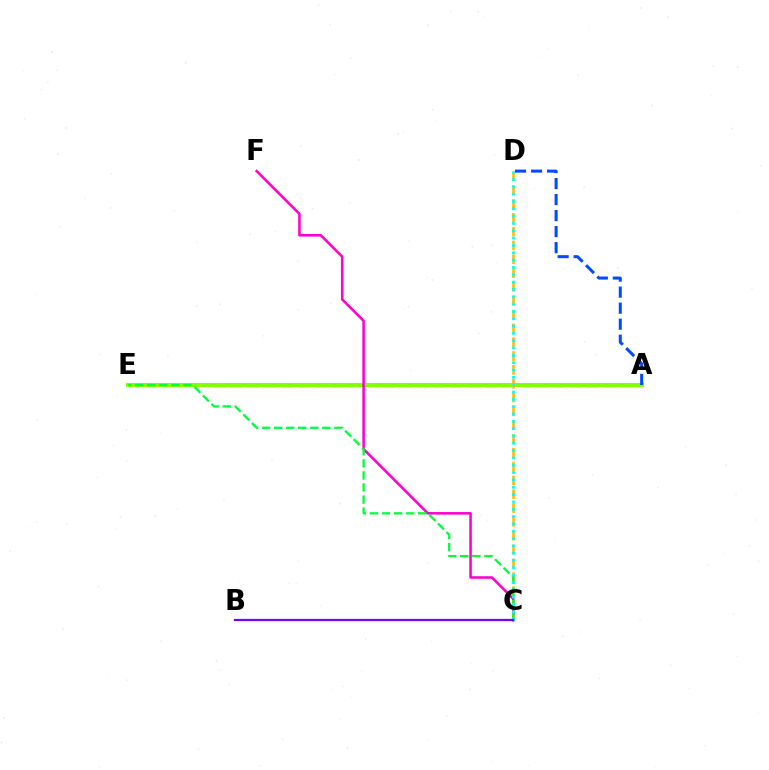{('A', 'E'): [{'color': '#ff0000', 'line_style': 'dashed', 'thickness': 2.3}, {'color': '#84ff00', 'line_style': 'solid', 'thickness': 2.86}], ('C', 'F'): [{'color': '#ff00cf', 'line_style': 'solid', 'thickness': 1.84}], ('C', 'D'): [{'color': '#ffbd00', 'line_style': 'dashed', 'thickness': 1.88}, {'color': '#00fff6', 'line_style': 'dotted', 'thickness': 1.99}], ('A', 'D'): [{'color': '#004bff', 'line_style': 'dashed', 'thickness': 2.18}], ('C', 'E'): [{'color': '#00ff39', 'line_style': 'dashed', 'thickness': 1.64}], ('B', 'C'): [{'color': '#7200ff', 'line_style': 'solid', 'thickness': 1.62}]}